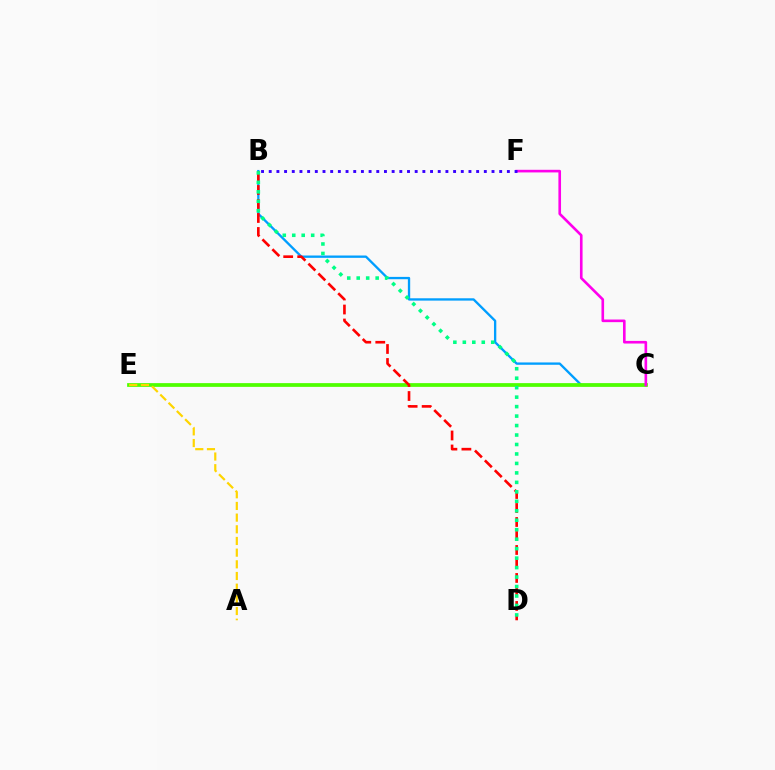{('B', 'C'): [{'color': '#009eff', 'line_style': 'solid', 'thickness': 1.68}], ('C', 'E'): [{'color': '#4fff00', 'line_style': 'solid', 'thickness': 2.69}], ('B', 'D'): [{'color': '#ff0000', 'line_style': 'dashed', 'thickness': 1.9}, {'color': '#00ff86', 'line_style': 'dotted', 'thickness': 2.57}], ('C', 'F'): [{'color': '#ff00ed', 'line_style': 'solid', 'thickness': 1.89}], ('B', 'F'): [{'color': '#3700ff', 'line_style': 'dotted', 'thickness': 2.09}], ('A', 'E'): [{'color': '#ffd500', 'line_style': 'dashed', 'thickness': 1.59}]}